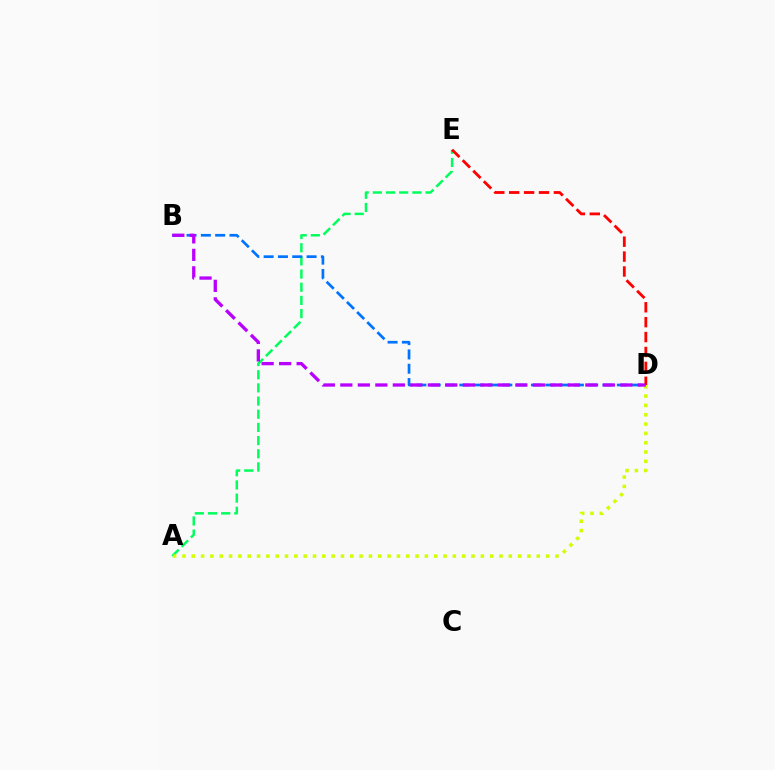{('A', 'E'): [{'color': '#00ff5c', 'line_style': 'dashed', 'thickness': 1.79}], ('B', 'D'): [{'color': '#0074ff', 'line_style': 'dashed', 'thickness': 1.95}, {'color': '#b900ff', 'line_style': 'dashed', 'thickness': 2.38}], ('A', 'D'): [{'color': '#d1ff00', 'line_style': 'dotted', 'thickness': 2.53}], ('D', 'E'): [{'color': '#ff0000', 'line_style': 'dashed', 'thickness': 2.03}]}